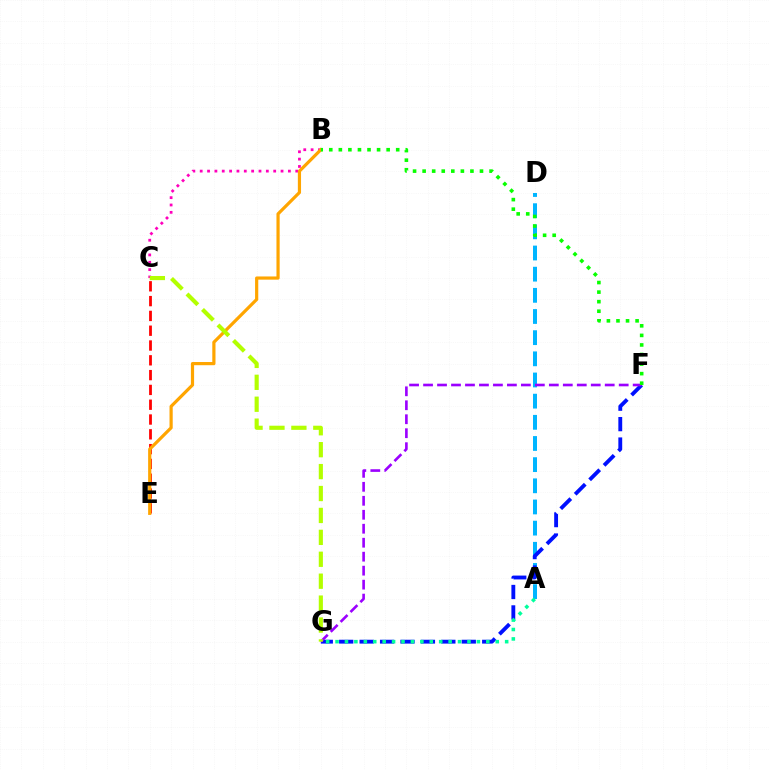{('C', 'E'): [{'color': '#ff0000', 'line_style': 'dashed', 'thickness': 2.01}], ('B', 'C'): [{'color': '#ff00bd', 'line_style': 'dotted', 'thickness': 2.0}], ('B', 'E'): [{'color': '#ffa500', 'line_style': 'solid', 'thickness': 2.3}], ('A', 'D'): [{'color': '#00b5ff', 'line_style': 'dashed', 'thickness': 2.87}], ('F', 'G'): [{'color': '#0010ff', 'line_style': 'dashed', 'thickness': 2.77}, {'color': '#9b00ff', 'line_style': 'dashed', 'thickness': 1.9}], ('B', 'F'): [{'color': '#08ff00', 'line_style': 'dotted', 'thickness': 2.6}], ('A', 'G'): [{'color': '#00ff9d', 'line_style': 'dotted', 'thickness': 2.56}], ('C', 'G'): [{'color': '#b3ff00', 'line_style': 'dashed', 'thickness': 2.98}]}